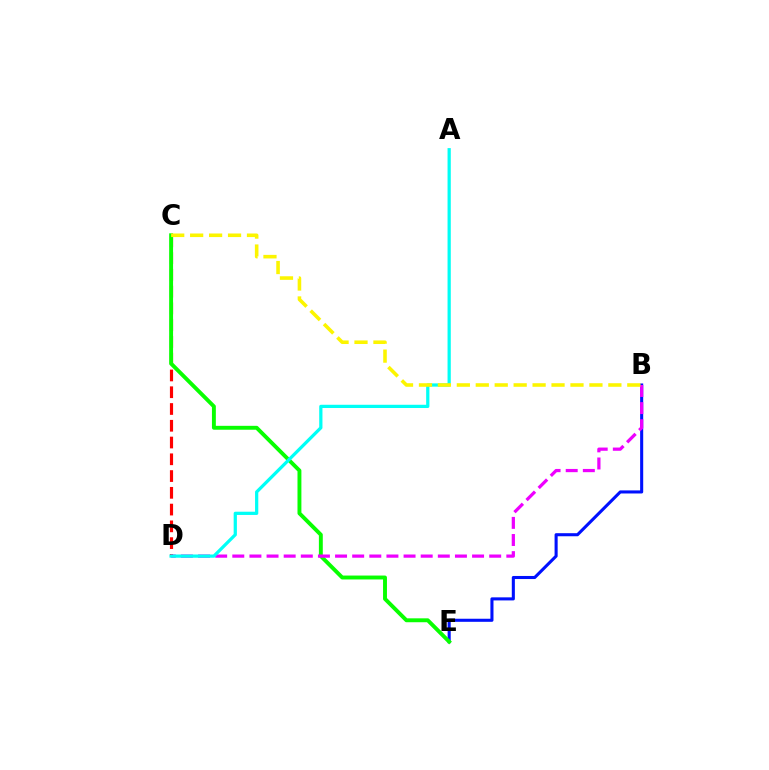{('B', 'E'): [{'color': '#0010ff', 'line_style': 'solid', 'thickness': 2.21}], ('C', 'D'): [{'color': '#ff0000', 'line_style': 'dashed', 'thickness': 2.28}], ('C', 'E'): [{'color': '#08ff00', 'line_style': 'solid', 'thickness': 2.81}], ('B', 'D'): [{'color': '#ee00ff', 'line_style': 'dashed', 'thickness': 2.33}], ('A', 'D'): [{'color': '#00fff6', 'line_style': 'solid', 'thickness': 2.33}], ('B', 'C'): [{'color': '#fcf500', 'line_style': 'dashed', 'thickness': 2.57}]}